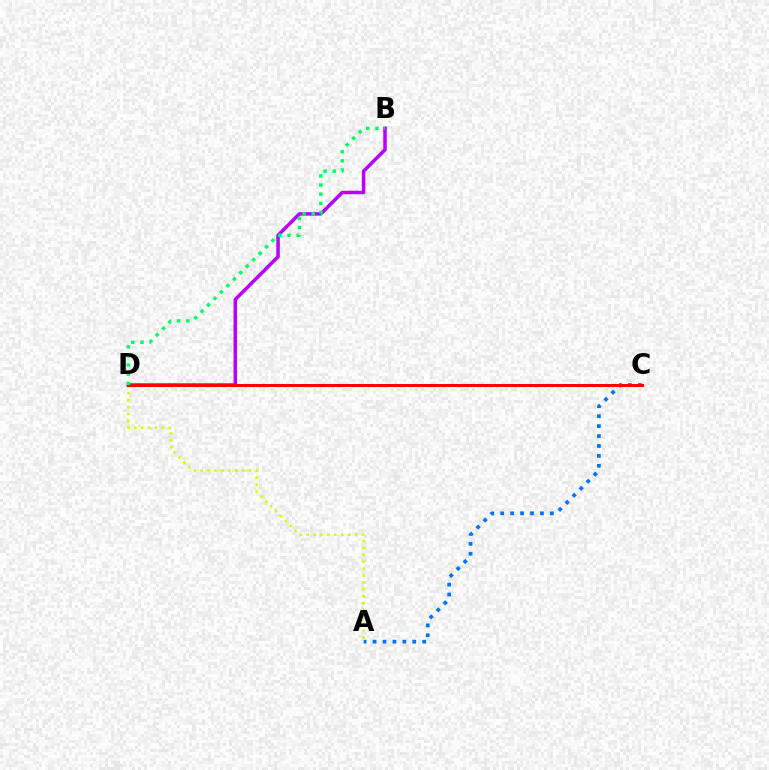{('A', 'D'): [{'color': '#d1ff00', 'line_style': 'dotted', 'thickness': 1.88}], ('A', 'C'): [{'color': '#0074ff', 'line_style': 'dotted', 'thickness': 2.7}], ('B', 'D'): [{'color': '#b900ff', 'line_style': 'solid', 'thickness': 2.52}, {'color': '#00ff5c', 'line_style': 'dotted', 'thickness': 2.48}], ('C', 'D'): [{'color': '#ff0000', 'line_style': 'solid', 'thickness': 2.16}]}